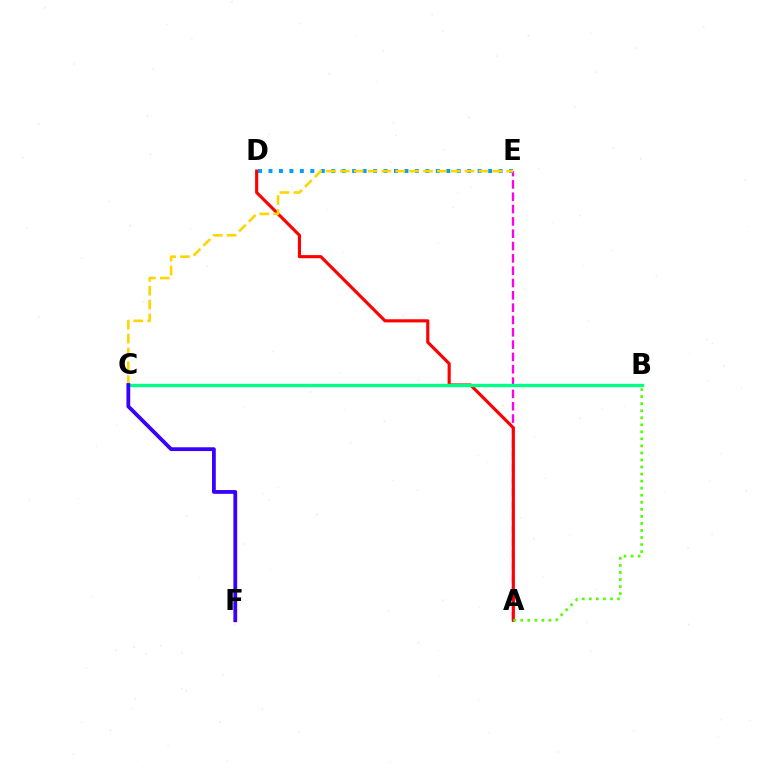{('A', 'E'): [{'color': '#ff00ed', 'line_style': 'dashed', 'thickness': 1.67}], ('D', 'E'): [{'color': '#009eff', 'line_style': 'dotted', 'thickness': 2.84}], ('A', 'D'): [{'color': '#ff0000', 'line_style': 'solid', 'thickness': 2.26}], ('B', 'C'): [{'color': '#00ff86', 'line_style': 'solid', 'thickness': 2.4}], ('C', 'E'): [{'color': '#ffd500', 'line_style': 'dashed', 'thickness': 1.88}], ('C', 'F'): [{'color': '#3700ff', 'line_style': 'solid', 'thickness': 2.72}], ('A', 'B'): [{'color': '#4fff00', 'line_style': 'dotted', 'thickness': 1.91}]}